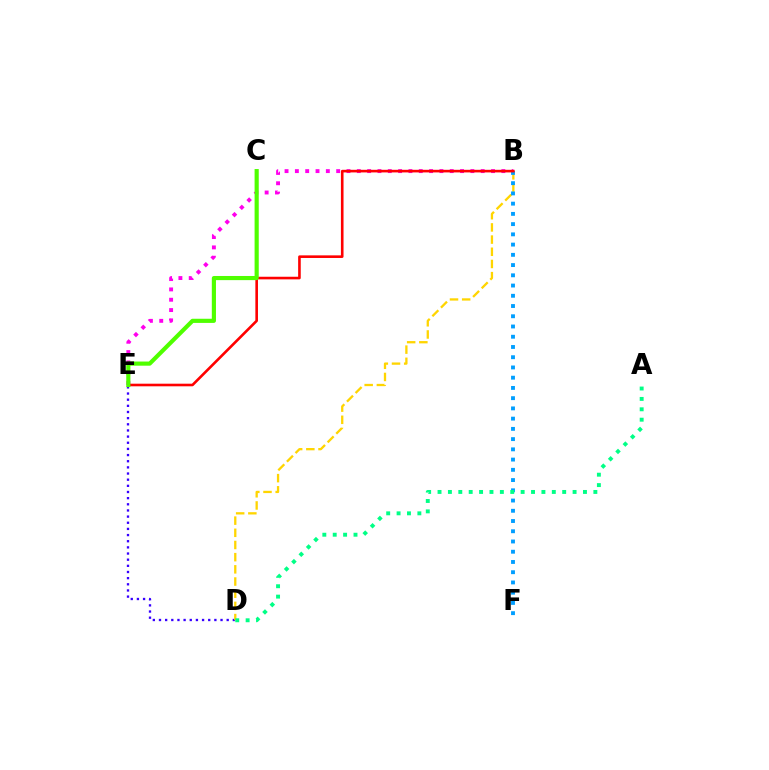{('B', 'E'): [{'color': '#ff00ed', 'line_style': 'dotted', 'thickness': 2.8}, {'color': '#ff0000', 'line_style': 'solid', 'thickness': 1.88}], ('D', 'E'): [{'color': '#3700ff', 'line_style': 'dotted', 'thickness': 1.67}], ('B', 'D'): [{'color': '#ffd500', 'line_style': 'dashed', 'thickness': 1.65}], ('B', 'F'): [{'color': '#009eff', 'line_style': 'dotted', 'thickness': 2.78}], ('A', 'D'): [{'color': '#00ff86', 'line_style': 'dotted', 'thickness': 2.82}], ('C', 'E'): [{'color': '#4fff00', 'line_style': 'solid', 'thickness': 2.99}]}